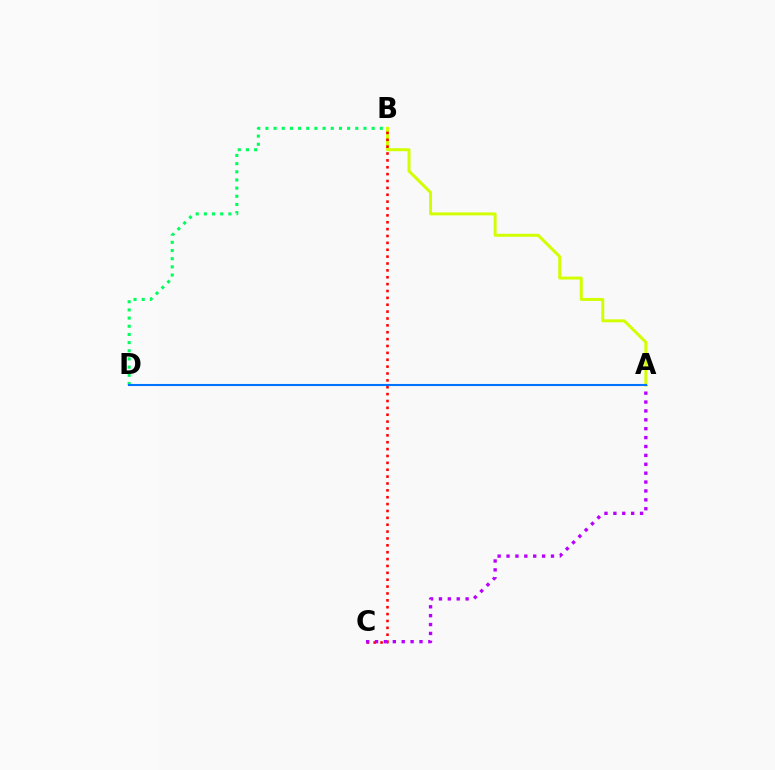{('A', 'B'): [{'color': '#d1ff00', 'line_style': 'solid', 'thickness': 2.14}], ('B', 'C'): [{'color': '#ff0000', 'line_style': 'dotted', 'thickness': 1.87}], ('B', 'D'): [{'color': '#00ff5c', 'line_style': 'dotted', 'thickness': 2.22}], ('A', 'C'): [{'color': '#b900ff', 'line_style': 'dotted', 'thickness': 2.42}], ('A', 'D'): [{'color': '#0074ff', 'line_style': 'solid', 'thickness': 1.5}]}